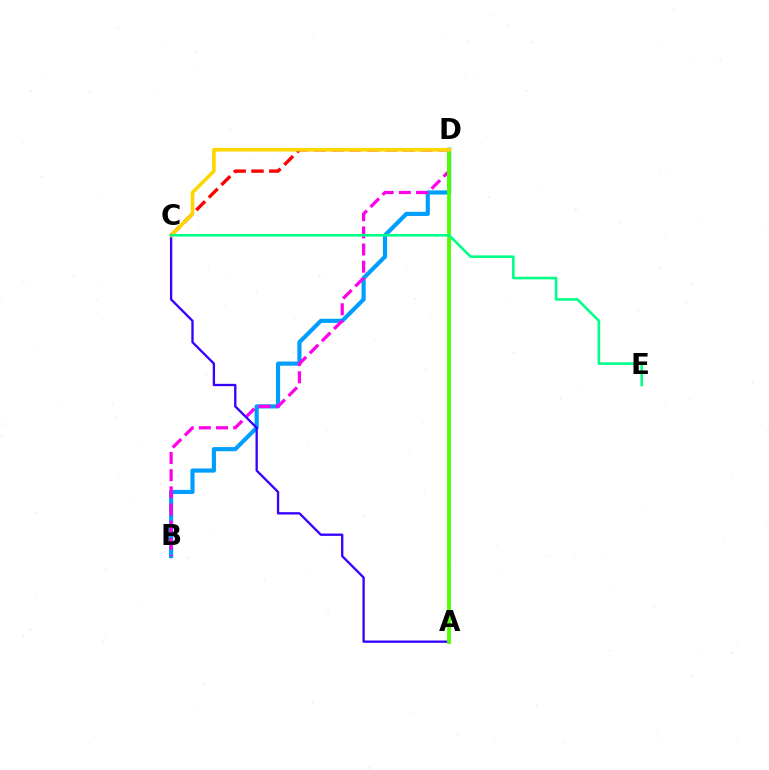{('B', 'D'): [{'color': '#009eff', 'line_style': 'solid', 'thickness': 2.99}, {'color': '#ff00ed', 'line_style': 'dashed', 'thickness': 2.33}], ('A', 'C'): [{'color': '#3700ff', 'line_style': 'solid', 'thickness': 1.68}], ('C', 'D'): [{'color': '#ff0000', 'line_style': 'dashed', 'thickness': 2.42}, {'color': '#ffd500', 'line_style': 'solid', 'thickness': 2.57}], ('A', 'D'): [{'color': '#4fff00', 'line_style': 'solid', 'thickness': 2.75}], ('C', 'E'): [{'color': '#00ff86', 'line_style': 'solid', 'thickness': 1.86}]}